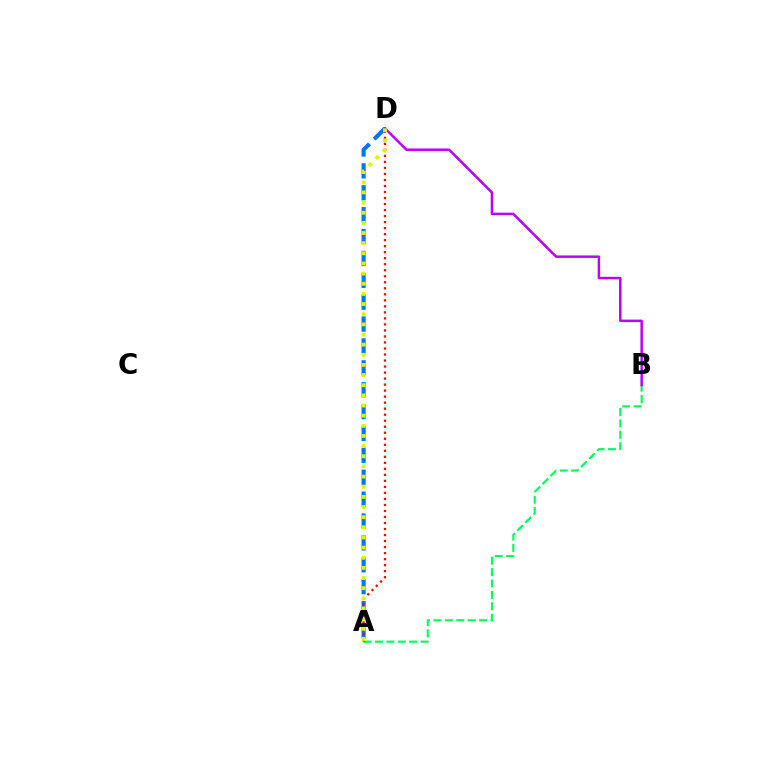{('A', 'D'): [{'color': '#0074ff', 'line_style': 'dashed', 'thickness': 2.97}, {'color': '#ff0000', 'line_style': 'dotted', 'thickness': 1.64}, {'color': '#d1ff00', 'line_style': 'dotted', 'thickness': 2.76}], ('A', 'B'): [{'color': '#00ff5c', 'line_style': 'dashed', 'thickness': 1.55}], ('B', 'D'): [{'color': '#b900ff', 'line_style': 'solid', 'thickness': 1.79}]}